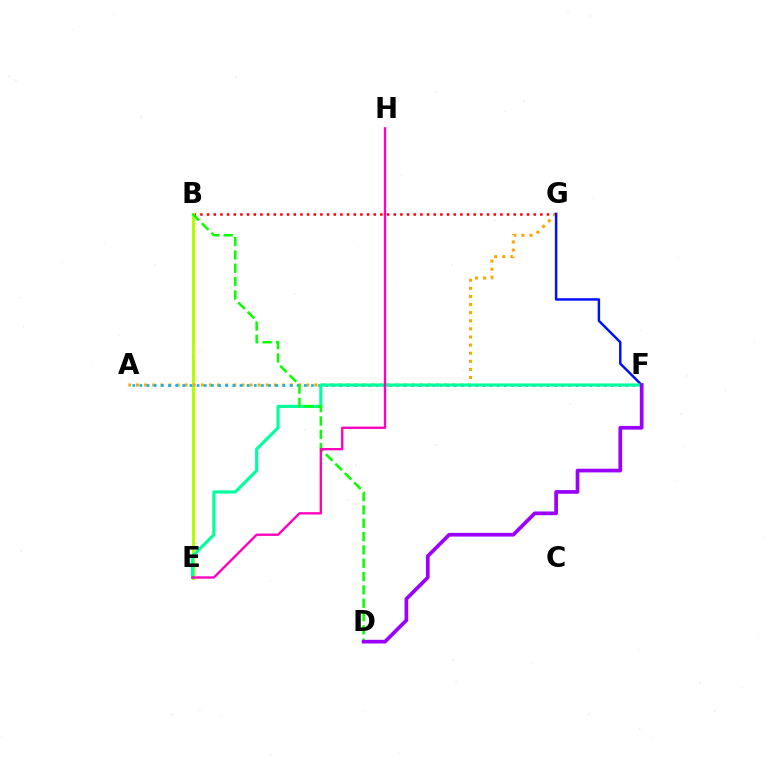{('B', 'G'): [{'color': '#ff0000', 'line_style': 'dotted', 'thickness': 1.81}], ('B', 'E'): [{'color': '#b3ff00', 'line_style': 'solid', 'thickness': 2.2}], ('A', 'G'): [{'color': '#ffa500', 'line_style': 'dotted', 'thickness': 2.2}], ('A', 'F'): [{'color': '#00b5ff', 'line_style': 'dotted', 'thickness': 1.94}], ('F', 'G'): [{'color': '#0010ff', 'line_style': 'solid', 'thickness': 1.78}], ('E', 'F'): [{'color': '#00ff9d', 'line_style': 'solid', 'thickness': 2.25}], ('B', 'D'): [{'color': '#08ff00', 'line_style': 'dashed', 'thickness': 1.81}], ('E', 'H'): [{'color': '#ff00bd', 'line_style': 'solid', 'thickness': 1.69}], ('D', 'F'): [{'color': '#9b00ff', 'line_style': 'solid', 'thickness': 2.66}]}